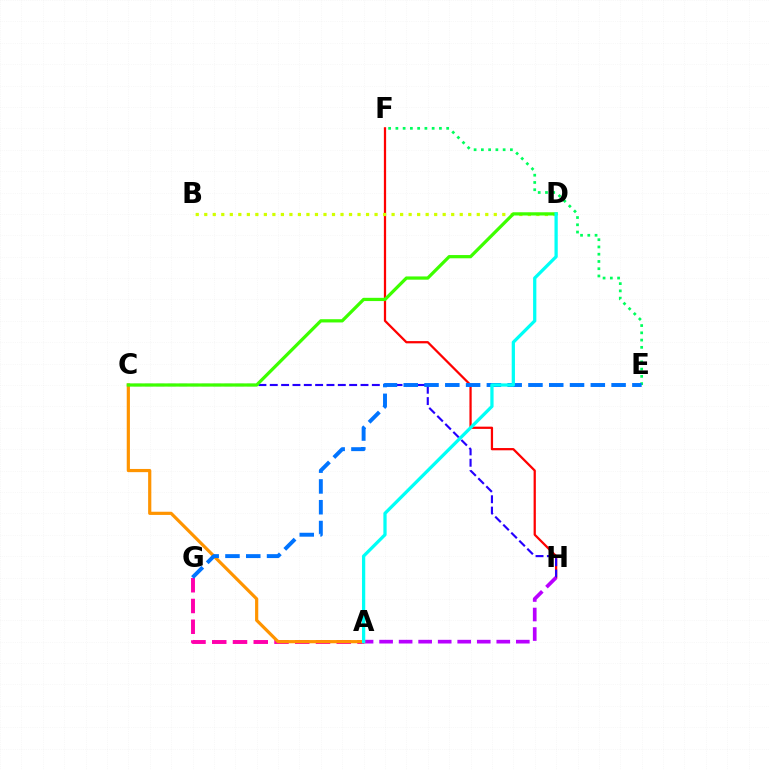{('E', 'F'): [{'color': '#00ff5c', 'line_style': 'dotted', 'thickness': 1.97}], ('F', 'H'): [{'color': '#ff0000', 'line_style': 'solid', 'thickness': 1.62}], ('B', 'D'): [{'color': '#d1ff00', 'line_style': 'dotted', 'thickness': 2.31}], ('C', 'H'): [{'color': '#2500ff', 'line_style': 'dashed', 'thickness': 1.54}], ('A', 'H'): [{'color': '#b900ff', 'line_style': 'dashed', 'thickness': 2.65}], ('A', 'G'): [{'color': '#ff00ac', 'line_style': 'dashed', 'thickness': 2.82}], ('A', 'C'): [{'color': '#ff9400', 'line_style': 'solid', 'thickness': 2.3}], ('C', 'D'): [{'color': '#3dff00', 'line_style': 'solid', 'thickness': 2.33}], ('E', 'G'): [{'color': '#0074ff', 'line_style': 'dashed', 'thickness': 2.82}], ('A', 'D'): [{'color': '#00fff6', 'line_style': 'solid', 'thickness': 2.35}]}